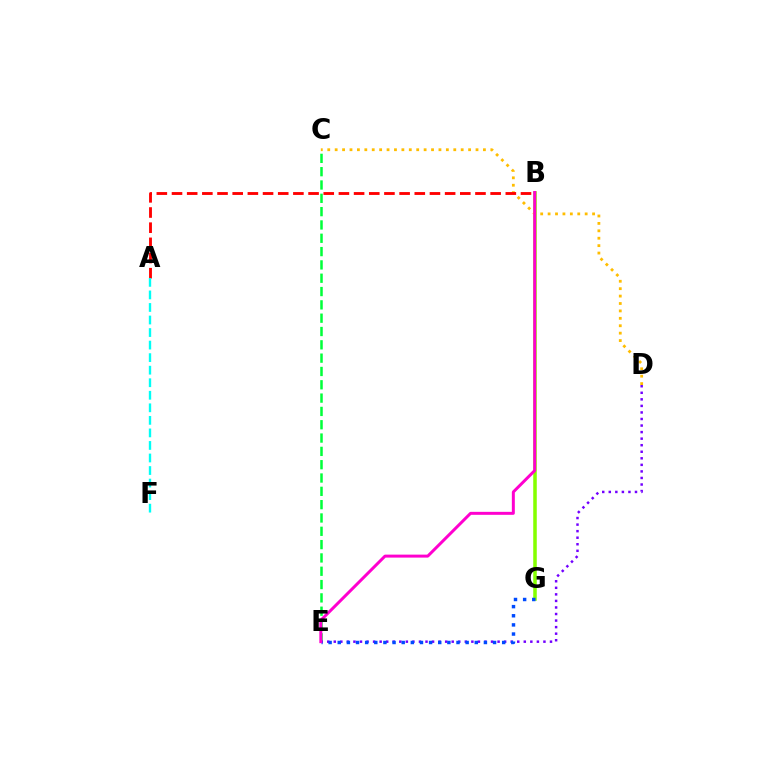{('C', 'E'): [{'color': '#00ff39', 'line_style': 'dashed', 'thickness': 1.81}], ('B', 'G'): [{'color': '#84ff00', 'line_style': 'solid', 'thickness': 2.54}], ('D', 'E'): [{'color': '#7200ff', 'line_style': 'dotted', 'thickness': 1.78}], ('C', 'D'): [{'color': '#ffbd00', 'line_style': 'dotted', 'thickness': 2.01}], ('E', 'G'): [{'color': '#004bff', 'line_style': 'dotted', 'thickness': 2.48}], ('A', 'B'): [{'color': '#ff0000', 'line_style': 'dashed', 'thickness': 2.06}], ('B', 'E'): [{'color': '#ff00cf', 'line_style': 'solid', 'thickness': 2.14}], ('A', 'F'): [{'color': '#00fff6', 'line_style': 'dashed', 'thickness': 1.7}]}